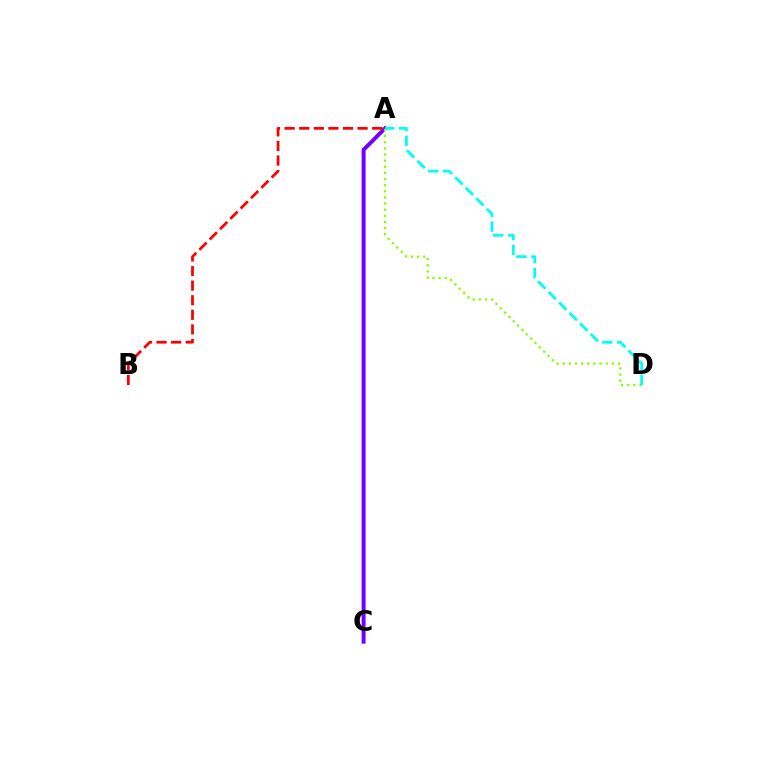{('A', 'C'): [{'color': '#7200ff', 'line_style': 'solid', 'thickness': 2.85}], ('A', 'D'): [{'color': '#84ff00', 'line_style': 'dotted', 'thickness': 1.67}, {'color': '#00fff6', 'line_style': 'dashed', 'thickness': 2.02}], ('A', 'B'): [{'color': '#ff0000', 'line_style': 'dashed', 'thickness': 1.98}]}